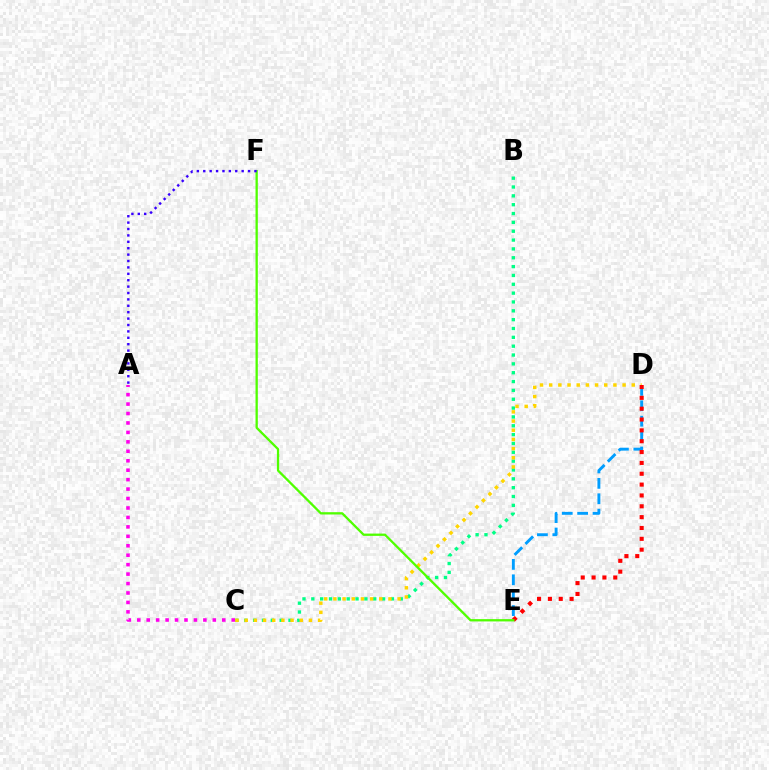{('D', 'E'): [{'color': '#009eff', 'line_style': 'dashed', 'thickness': 2.09}, {'color': '#ff0000', 'line_style': 'dotted', 'thickness': 2.95}], ('B', 'C'): [{'color': '#00ff86', 'line_style': 'dotted', 'thickness': 2.4}], ('A', 'C'): [{'color': '#ff00ed', 'line_style': 'dotted', 'thickness': 2.57}], ('C', 'D'): [{'color': '#ffd500', 'line_style': 'dotted', 'thickness': 2.49}], ('E', 'F'): [{'color': '#4fff00', 'line_style': 'solid', 'thickness': 1.66}], ('A', 'F'): [{'color': '#3700ff', 'line_style': 'dotted', 'thickness': 1.74}]}